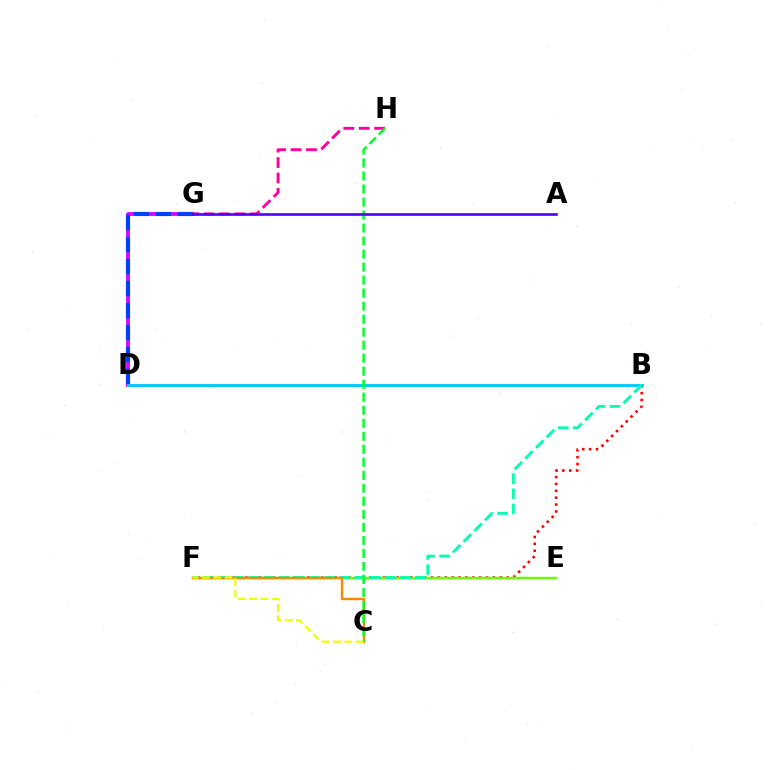{('D', 'G'): [{'color': '#d600ff', 'line_style': 'solid', 'thickness': 2.69}, {'color': '#003fff', 'line_style': 'dashed', 'thickness': 2.99}], ('B', 'F'): [{'color': '#ff0000', 'line_style': 'dotted', 'thickness': 1.87}, {'color': '#00ffaf', 'line_style': 'dashed', 'thickness': 2.06}], ('E', 'F'): [{'color': '#66ff00', 'line_style': 'solid', 'thickness': 1.77}], ('B', 'D'): [{'color': '#00c7ff', 'line_style': 'solid', 'thickness': 2.05}], ('G', 'H'): [{'color': '#ff00a0', 'line_style': 'dashed', 'thickness': 2.09}], ('C', 'F'): [{'color': '#ff8800', 'line_style': 'solid', 'thickness': 1.72}, {'color': '#eeff00', 'line_style': 'dashed', 'thickness': 1.55}], ('C', 'H'): [{'color': '#00ff27', 'line_style': 'dashed', 'thickness': 1.77}], ('A', 'G'): [{'color': '#4f00ff', 'line_style': 'solid', 'thickness': 1.9}]}